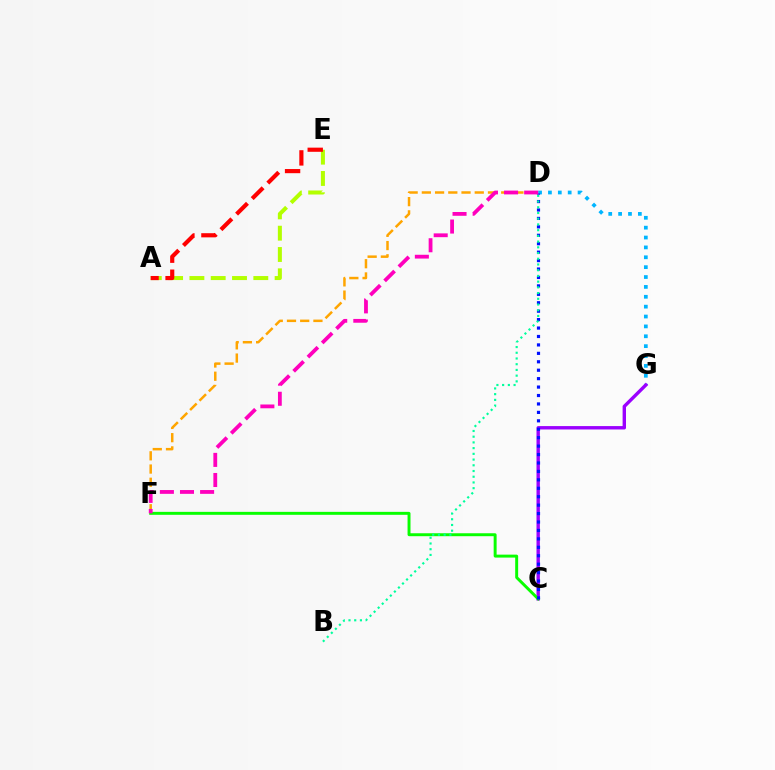{('D', 'G'): [{'color': '#00b5ff', 'line_style': 'dotted', 'thickness': 2.68}], ('C', 'G'): [{'color': '#9b00ff', 'line_style': 'solid', 'thickness': 2.44}], ('A', 'E'): [{'color': '#b3ff00', 'line_style': 'dashed', 'thickness': 2.89}, {'color': '#ff0000', 'line_style': 'dashed', 'thickness': 2.99}], ('D', 'F'): [{'color': '#ffa500', 'line_style': 'dashed', 'thickness': 1.8}, {'color': '#ff00bd', 'line_style': 'dashed', 'thickness': 2.73}], ('C', 'F'): [{'color': '#08ff00', 'line_style': 'solid', 'thickness': 2.12}], ('C', 'D'): [{'color': '#0010ff', 'line_style': 'dotted', 'thickness': 2.29}], ('B', 'D'): [{'color': '#00ff9d', 'line_style': 'dotted', 'thickness': 1.55}]}